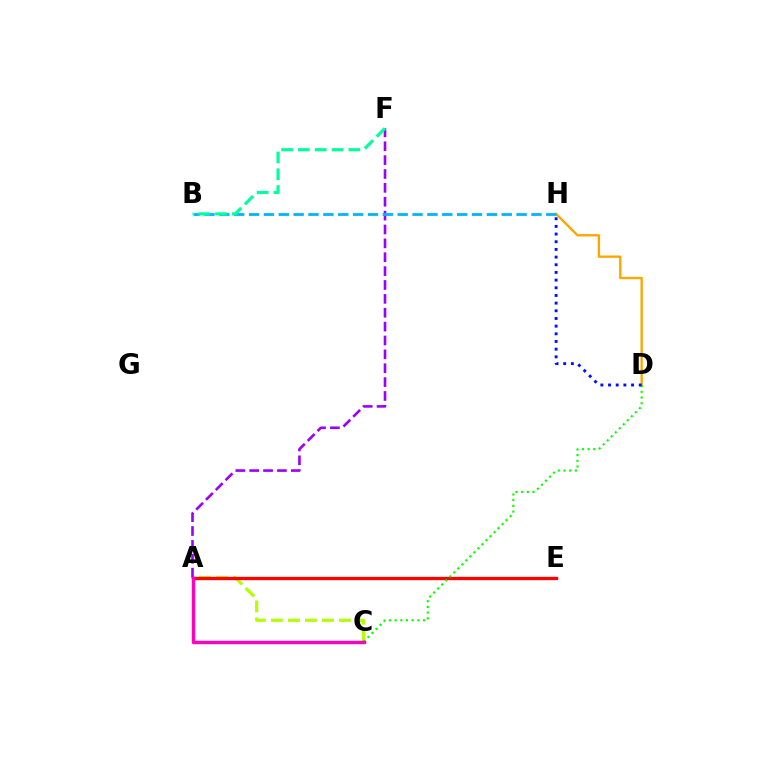{('D', 'H'): [{'color': '#ffa500', 'line_style': 'solid', 'thickness': 1.69}, {'color': '#0010ff', 'line_style': 'dotted', 'thickness': 2.08}], ('A', 'C'): [{'color': '#b3ff00', 'line_style': 'dashed', 'thickness': 2.31}, {'color': '#ff00bd', 'line_style': 'solid', 'thickness': 2.46}], ('A', 'E'): [{'color': '#ff0000', 'line_style': 'solid', 'thickness': 2.38}], ('A', 'F'): [{'color': '#9b00ff', 'line_style': 'dashed', 'thickness': 1.88}], ('C', 'D'): [{'color': '#08ff00', 'line_style': 'dotted', 'thickness': 1.55}], ('B', 'H'): [{'color': '#00b5ff', 'line_style': 'dashed', 'thickness': 2.02}], ('B', 'F'): [{'color': '#00ff9d', 'line_style': 'dashed', 'thickness': 2.28}]}